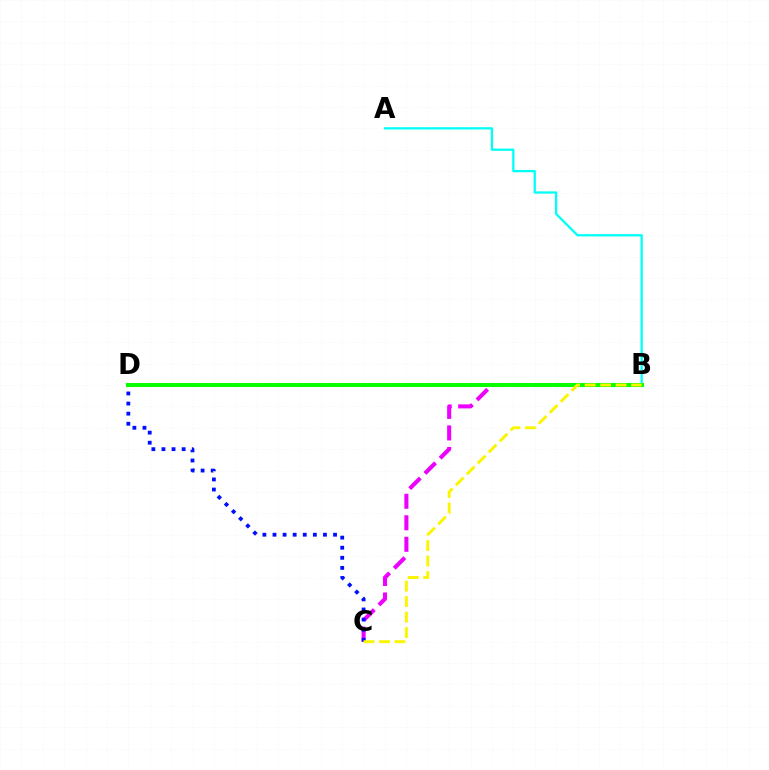{('B', 'C'): [{'color': '#ee00ff', 'line_style': 'dashed', 'thickness': 2.92}, {'color': '#fcf500', 'line_style': 'dashed', 'thickness': 2.1}], ('C', 'D'): [{'color': '#0010ff', 'line_style': 'dotted', 'thickness': 2.74}], ('A', 'B'): [{'color': '#00fff6', 'line_style': 'solid', 'thickness': 1.64}], ('B', 'D'): [{'color': '#ff0000', 'line_style': 'dashed', 'thickness': 2.64}, {'color': '#08ff00', 'line_style': 'solid', 'thickness': 2.9}]}